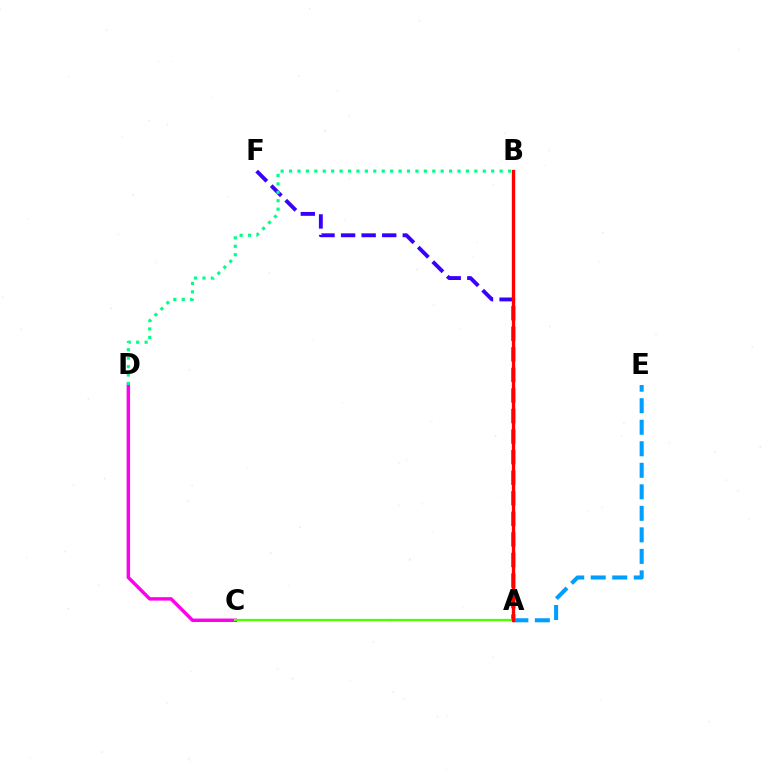{('C', 'D'): [{'color': '#ff00ed', 'line_style': 'solid', 'thickness': 2.48}], ('A', 'F'): [{'color': '#3700ff', 'line_style': 'dashed', 'thickness': 2.79}], ('B', 'D'): [{'color': '#00ff86', 'line_style': 'dotted', 'thickness': 2.29}], ('A', 'E'): [{'color': '#009eff', 'line_style': 'dashed', 'thickness': 2.92}], ('A', 'B'): [{'color': '#ffd500', 'line_style': 'dashed', 'thickness': 1.98}, {'color': '#ff0000', 'line_style': 'solid', 'thickness': 2.41}], ('A', 'C'): [{'color': '#4fff00', 'line_style': 'solid', 'thickness': 1.62}]}